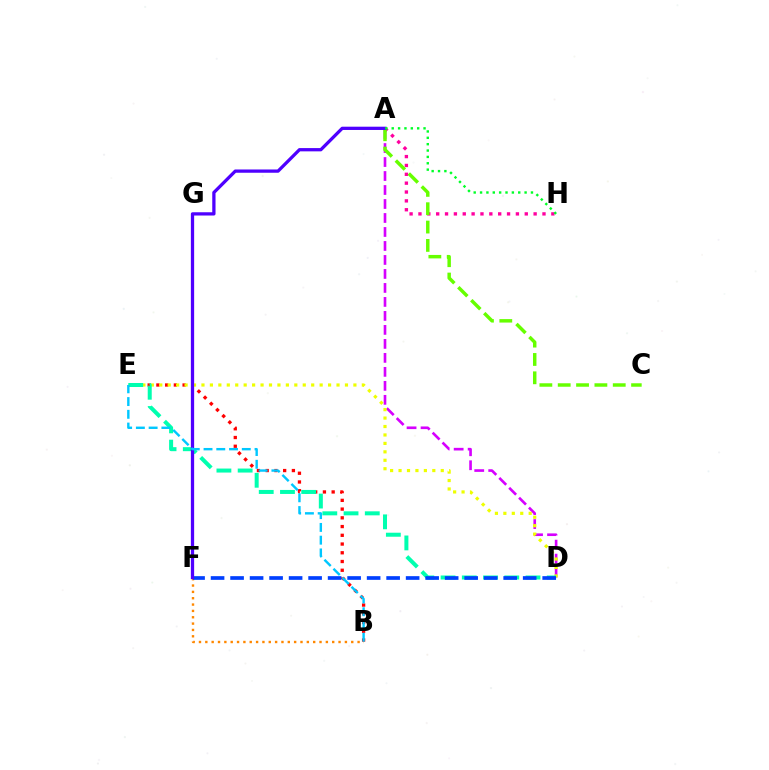{('A', 'D'): [{'color': '#d600ff', 'line_style': 'dashed', 'thickness': 1.9}], ('B', 'E'): [{'color': '#ff0000', 'line_style': 'dotted', 'thickness': 2.37}, {'color': '#00c7ff', 'line_style': 'dashed', 'thickness': 1.73}], ('A', 'H'): [{'color': '#ff00a0', 'line_style': 'dotted', 'thickness': 2.41}, {'color': '#00ff27', 'line_style': 'dotted', 'thickness': 1.73}], ('D', 'E'): [{'color': '#eeff00', 'line_style': 'dotted', 'thickness': 2.29}, {'color': '#00ffaf', 'line_style': 'dashed', 'thickness': 2.89}], ('B', 'F'): [{'color': '#ff8800', 'line_style': 'dotted', 'thickness': 1.72}], ('A', 'C'): [{'color': '#66ff00', 'line_style': 'dashed', 'thickness': 2.49}], ('D', 'F'): [{'color': '#003fff', 'line_style': 'dashed', 'thickness': 2.65}], ('A', 'F'): [{'color': '#4f00ff', 'line_style': 'solid', 'thickness': 2.35}]}